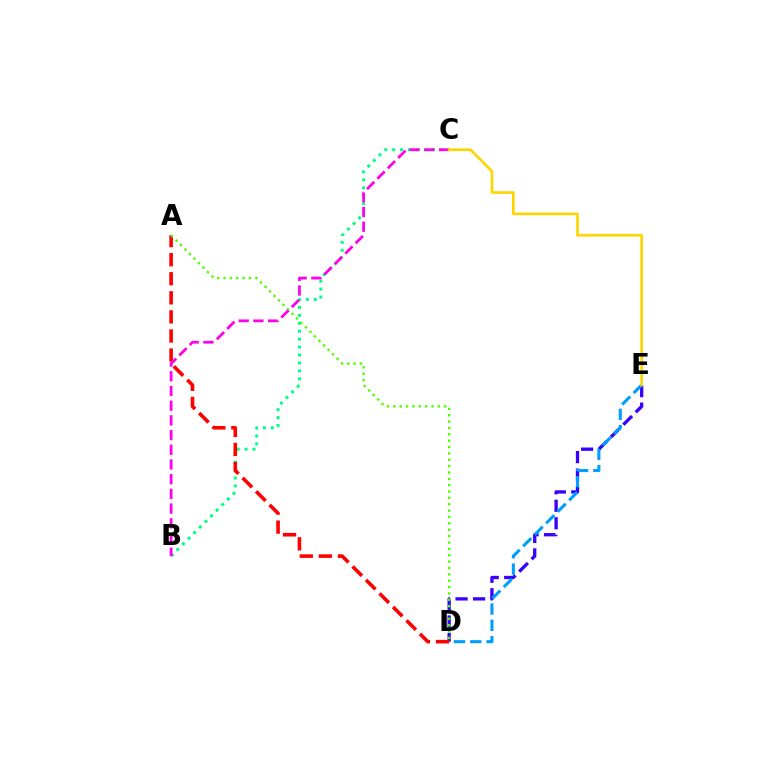{('B', 'C'): [{'color': '#00ff86', 'line_style': 'dotted', 'thickness': 2.16}, {'color': '#ff00ed', 'line_style': 'dashed', 'thickness': 2.0}], ('D', 'E'): [{'color': '#3700ff', 'line_style': 'dashed', 'thickness': 2.38}, {'color': '#009eff', 'line_style': 'dashed', 'thickness': 2.21}], ('A', 'D'): [{'color': '#ff0000', 'line_style': 'dashed', 'thickness': 2.59}, {'color': '#4fff00', 'line_style': 'dotted', 'thickness': 1.73}], ('C', 'E'): [{'color': '#ffd500', 'line_style': 'solid', 'thickness': 1.91}]}